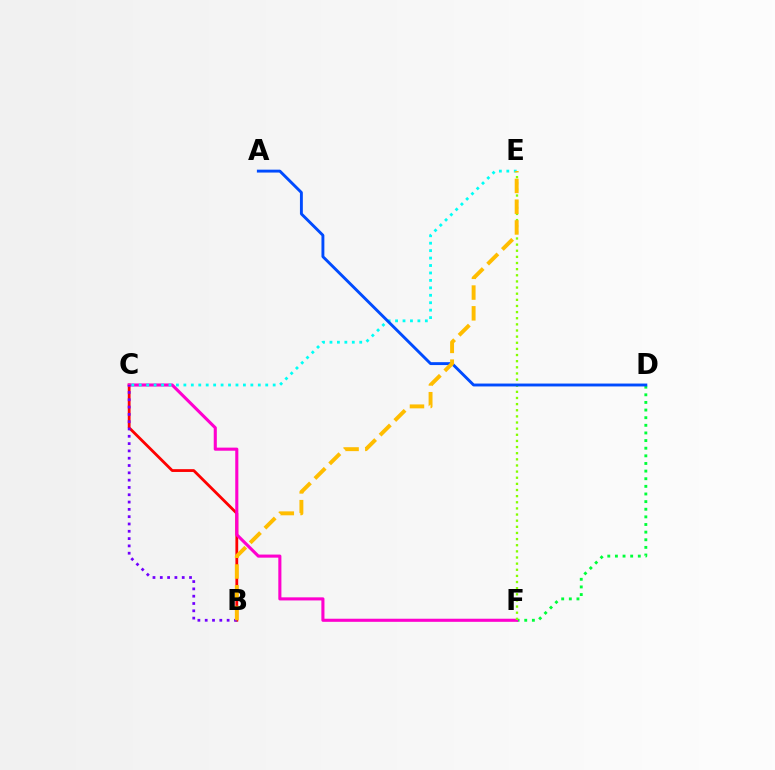{('B', 'C'): [{'color': '#ff0000', 'line_style': 'solid', 'thickness': 2.01}, {'color': '#7200ff', 'line_style': 'dotted', 'thickness': 1.99}], ('D', 'F'): [{'color': '#00ff39', 'line_style': 'dotted', 'thickness': 2.07}], ('C', 'F'): [{'color': '#ff00cf', 'line_style': 'solid', 'thickness': 2.23}], ('C', 'E'): [{'color': '#00fff6', 'line_style': 'dotted', 'thickness': 2.02}], ('E', 'F'): [{'color': '#84ff00', 'line_style': 'dotted', 'thickness': 1.67}], ('A', 'D'): [{'color': '#004bff', 'line_style': 'solid', 'thickness': 2.08}], ('B', 'E'): [{'color': '#ffbd00', 'line_style': 'dashed', 'thickness': 2.82}]}